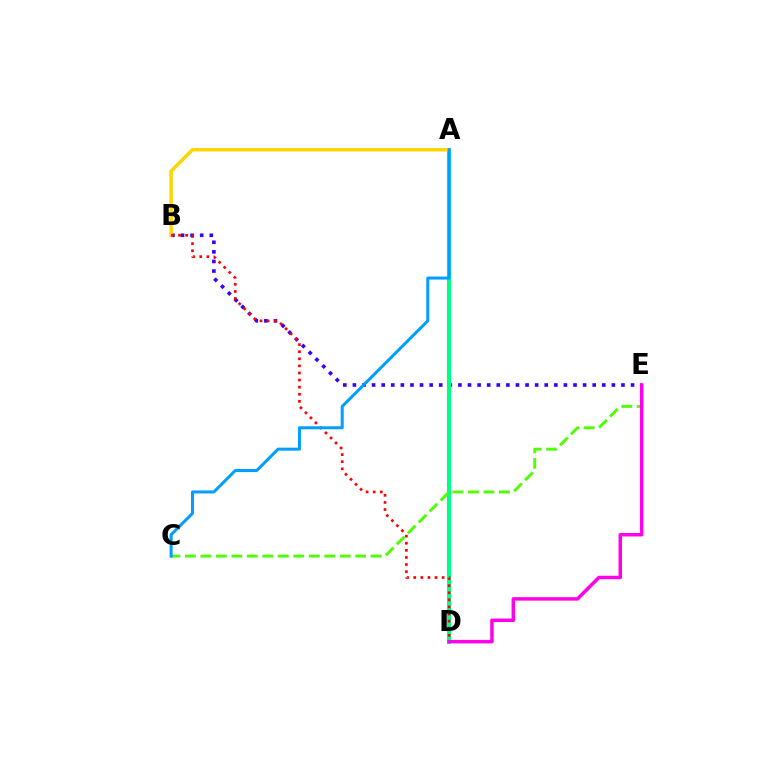{('B', 'E'): [{'color': '#3700ff', 'line_style': 'dotted', 'thickness': 2.61}], ('A', 'D'): [{'color': '#00ff86', 'line_style': 'solid', 'thickness': 2.96}], ('A', 'B'): [{'color': '#ffd500', 'line_style': 'solid', 'thickness': 2.5}], ('B', 'D'): [{'color': '#ff0000', 'line_style': 'dotted', 'thickness': 1.93}], ('C', 'E'): [{'color': '#4fff00', 'line_style': 'dashed', 'thickness': 2.1}], ('D', 'E'): [{'color': '#ff00ed', 'line_style': 'solid', 'thickness': 2.51}], ('A', 'C'): [{'color': '#009eff', 'line_style': 'solid', 'thickness': 2.17}]}